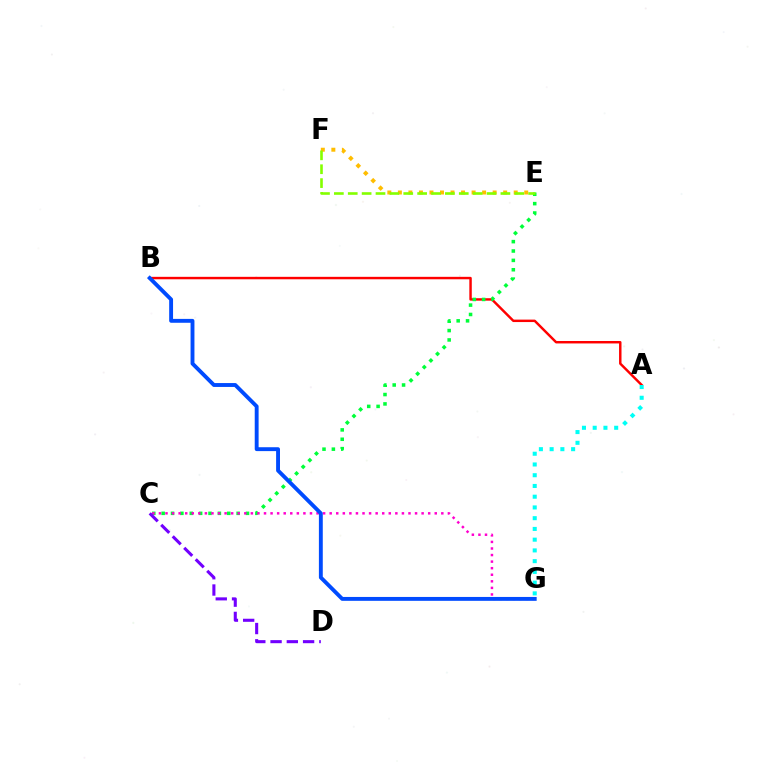{('A', 'B'): [{'color': '#ff0000', 'line_style': 'solid', 'thickness': 1.76}], ('C', 'E'): [{'color': '#00ff39', 'line_style': 'dotted', 'thickness': 2.55}], ('C', 'G'): [{'color': '#ff00cf', 'line_style': 'dotted', 'thickness': 1.78}], ('C', 'D'): [{'color': '#7200ff', 'line_style': 'dashed', 'thickness': 2.21}], ('A', 'G'): [{'color': '#00fff6', 'line_style': 'dotted', 'thickness': 2.92}], ('B', 'G'): [{'color': '#004bff', 'line_style': 'solid', 'thickness': 2.79}], ('E', 'F'): [{'color': '#ffbd00', 'line_style': 'dotted', 'thickness': 2.86}, {'color': '#84ff00', 'line_style': 'dashed', 'thickness': 1.89}]}